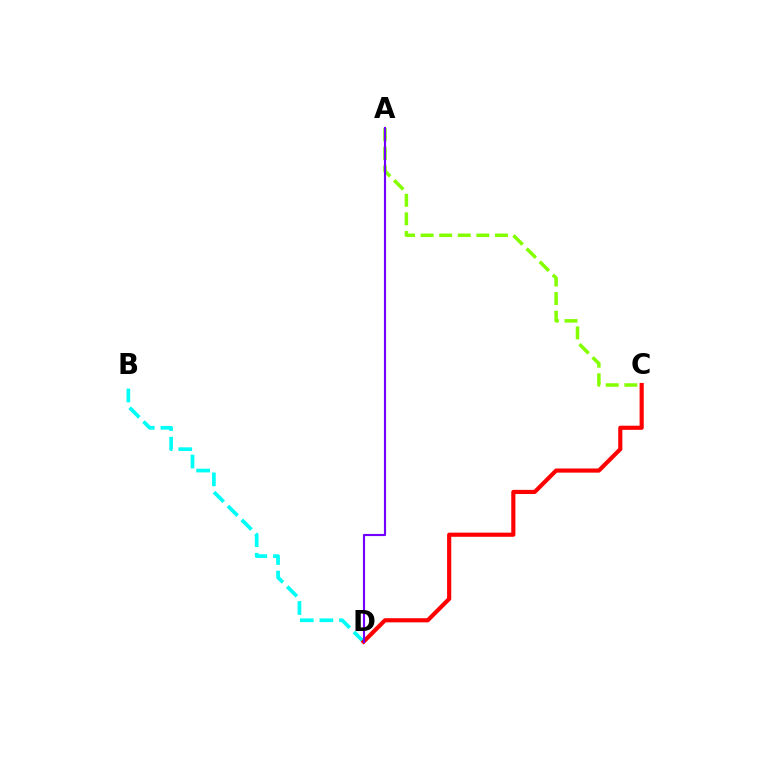{('A', 'C'): [{'color': '#84ff00', 'line_style': 'dashed', 'thickness': 2.52}], ('B', 'D'): [{'color': '#00fff6', 'line_style': 'dashed', 'thickness': 2.67}], ('C', 'D'): [{'color': '#ff0000', 'line_style': 'solid', 'thickness': 2.98}], ('A', 'D'): [{'color': '#7200ff', 'line_style': 'solid', 'thickness': 1.55}]}